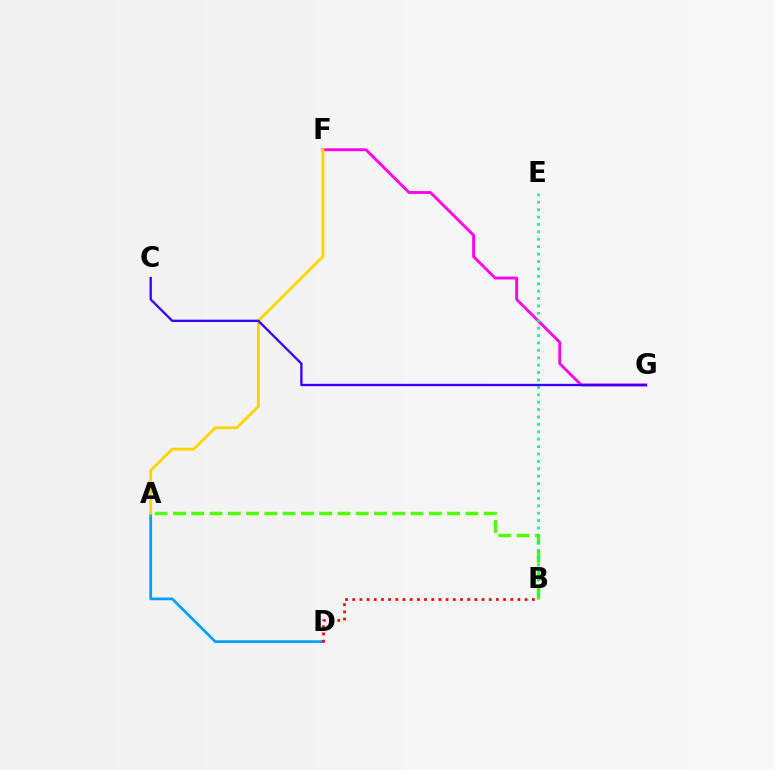{('A', 'D'): [{'color': '#009eff', 'line_style': 'solid', 'thickness': 1.97}], ('A', 'B'): [{'color': '#4fff00', 'line_style': 'dashed', 'thickness': 2.48}], ('F', 'G'): [{'color': '#ff00ed', 'line_style': 'solid', 'thickness': 2.07}], ('A', 'F'): [{'color': '#ffd500', 'line_style': 'solid', 'thickness': 2.04}], ('B', 'E'): [{'color': '#00ff86', 'line_style': 'dotted', 'thickness': 2.01}], ('B', 'D'): [{'color': '#ff0000', 'line_style': 'dotted', 'thickness': 1.95}], ('C', 'G'): [{'color': '#3700ff', 'line_style': 'solid', 'thickness': 1.68}]}